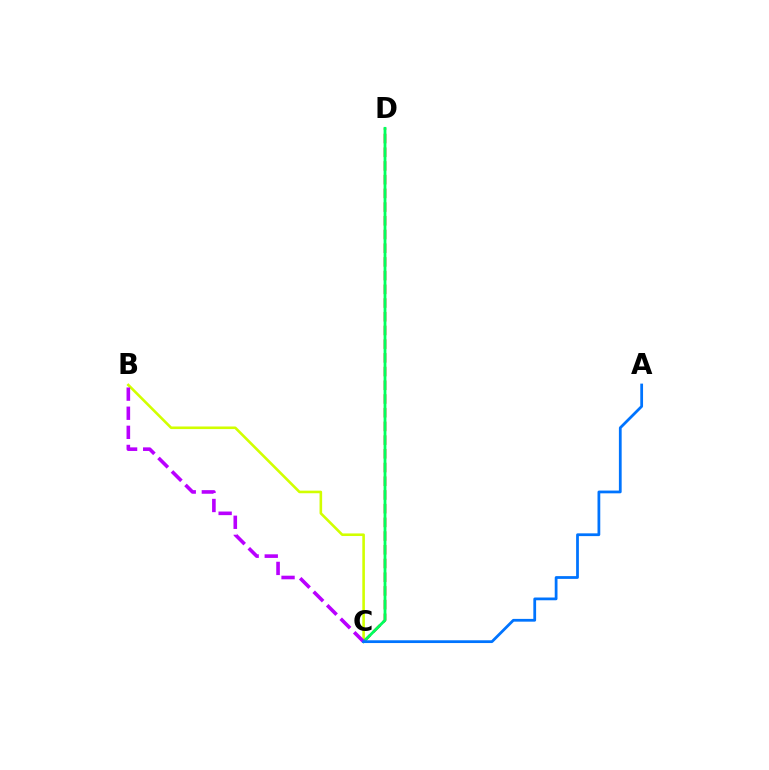{('B', 'C'): [{'color': '#d1ff00', 'line_style': 'solid', 'thickness': 1.87}, {'color': '#b900ff', 'line_style': 'dashed', 'thickness': 2.59}], ('C', 'D'): [{'color': '#ff0000', 'line_style': 'dashed', 'thickness': 1.86}, {'color': '#00ff5c', 'line_style': 'solid', 'thickness': 2.02}], ('A', 'C'): [{'color': '#0074ff', 'line_style': 'solid', 'thickness': 1.99}]}